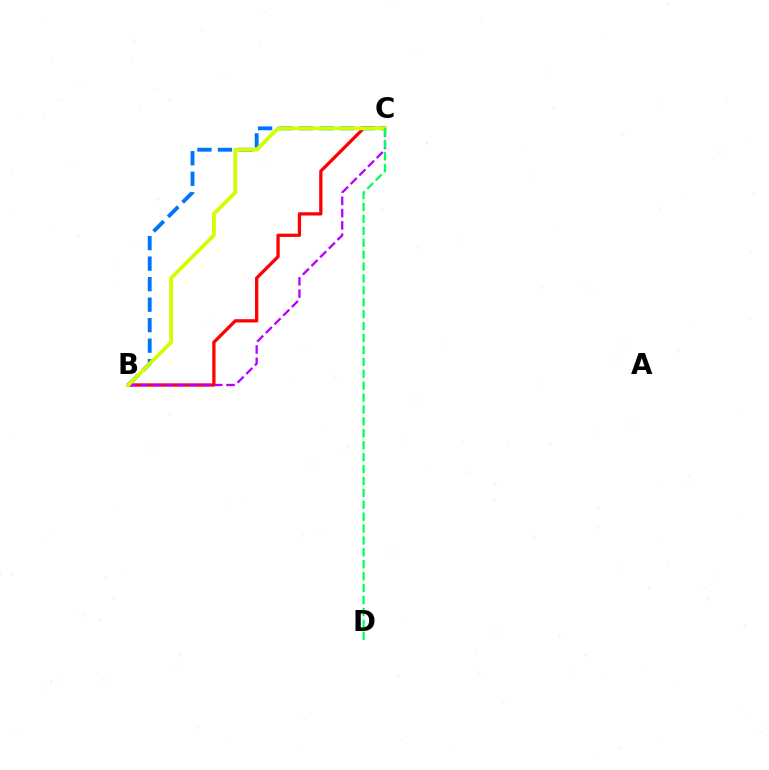{('B', 'C'): [{'color': '#ff0000', 'line_style': 'solid', 'thickness': 2.35}, {'color': '#0074ff', 'line_style': 'dashed', 'thickness': 2.79}, {'color': '#b900ff', 'line_style': 'dashed', 'thickness': 1.67}, {'color': '#d1ff00', 'line_style': 'solid', 'thickness': 2.72}], ('C', 'D'): [{'color': '#00ff5c', 'line_style': 'dashed', 'thickness': 1.62}]}